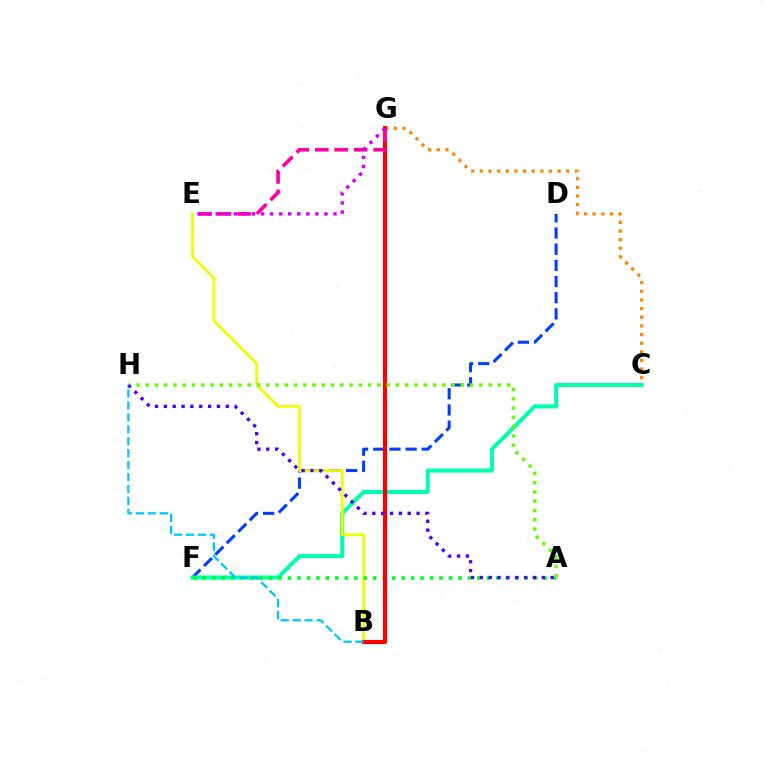{('C', 'G'): [{'color': '#ff8800', 'line_style': 'dotted', 'thickness': 2.35}], ('D', 'F'): [{'color': '#003fff', 'line_style': 'dashed', 'thickness': 2.2}], ('C', 'F'): [{'color': '#00ffaf', 'line_style': 'solid', 'thickness': 2.9}], ('B', 'E'): [{'color': '#eeff00', 'line_style': 'solid', 'thickness': 1.98}], ('A', 'F'): [{'color': '#00ff27', 'line_style': 'dotted', 'thickness': 2.57}], ('B', 'G'): [{'color': '#ff0000', 'line_style': 'solid', 'thickness': 2.98}], ('A', 'H'): [{'color': '#66ff00', 'line_style': 'dotted', 'thickness': 2.52}, {'color': '#4f00ff', 'line_style': 'dotted', 'thickness': 2.4}], ('E', 'G'): [{'color': '#ff00a0', 'line_style': 'dashed', 'thickness': 2.64}, {'color': '#d600ff', 'line_style': 'dotted', 'thickness': 2.46}], ('B', 'H'): [{'color': '#00c7ff', 'line_style': 'dashed', 'thickness': 1.62}]}